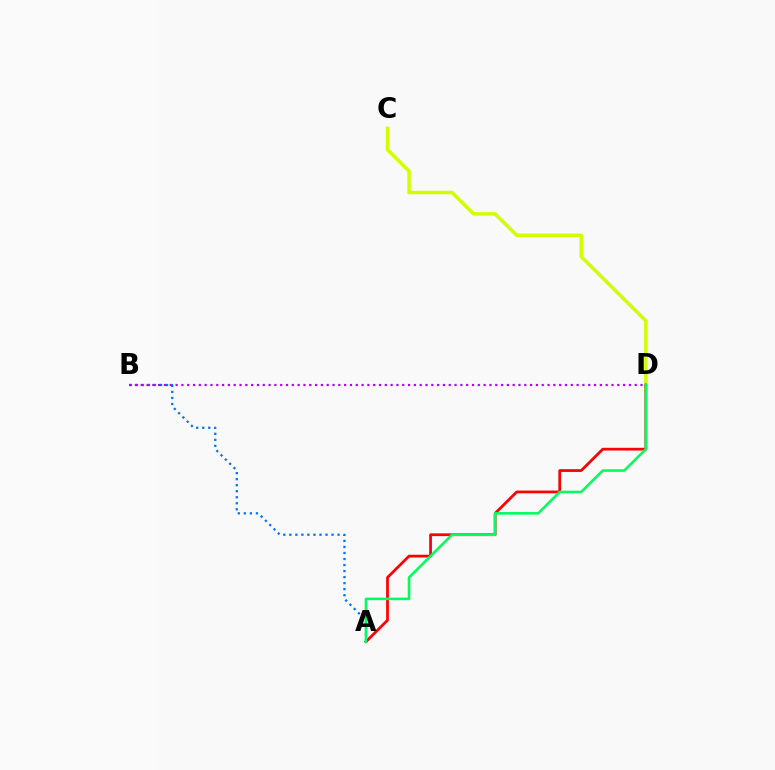{('C', 'D'): [{'color': '#d1ff00', 'line_style': 'solid', 'thickness': 2.52}], ('A', 'B'): [{'color': '#0074ff', 'line_style': 'dotted', 'thickness': 1.64}], ('A', 'D'): [{'color': '#ff0000', 'line_style': 'solid', 'thickness': 1.98}, {'color': '#00ff5c', 'line_style': 'solid', 'thickness': 1.85}], ('B', 'D'): [{'color': '#b900ff', 'line_style': 'dotted', 'thickness': 1.58}]}